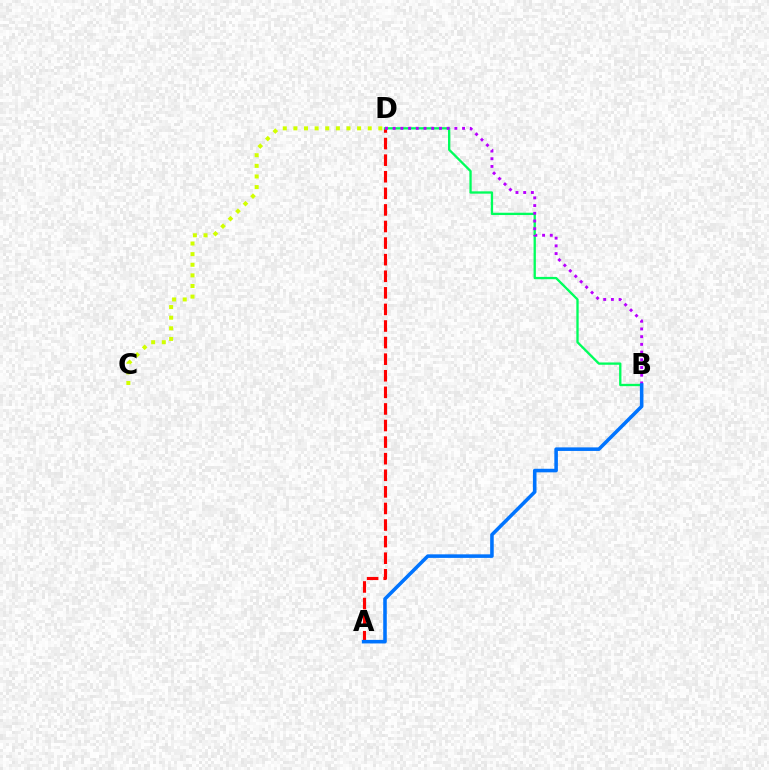{('C', 'D'): [{'color': '#d1ff00', 'line_style': 'dotted', 'thickness': 2.88}], ('A', 'D'): [{'color': '#ff0000', 'line_style': 'dashed', 'thickness': 2.25}], ('B', 'D'): [{'color': '#00ff5c', 'line_style': 'solid', 'thickness': 1.67}, {'color': '#b900ff', 'line_style': 'dotted', 'thickness': 2.09}], ('A', 'B'): [{'color': '#0074ff', 'line_style': 'solid', 'thickness': 2.56}]}